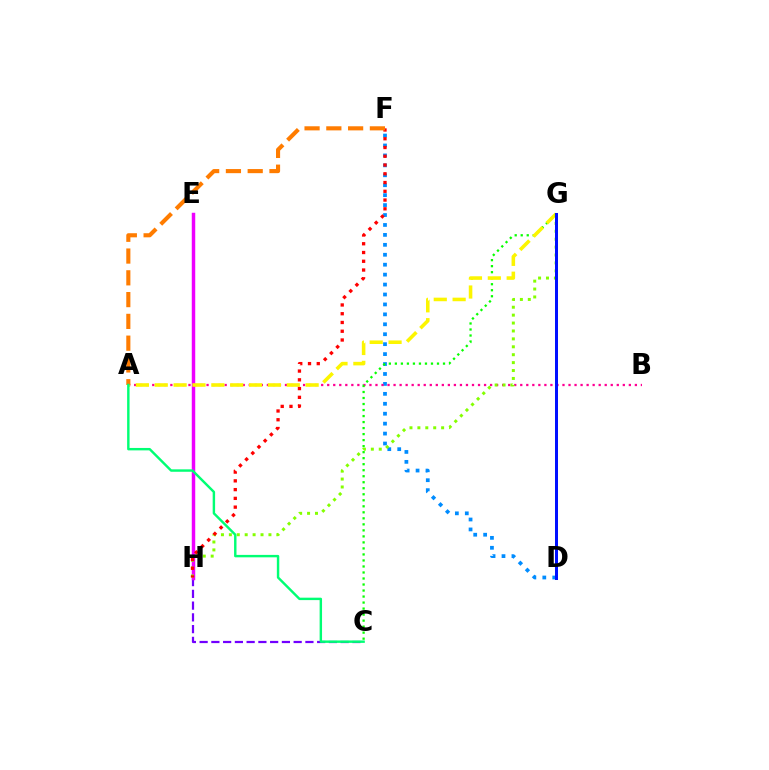{('D', 'F'): [{'color': '#008cff', 'line_style': 'dotted', 'thickness': 2.7}], ('A', 'B'): [{'color': '#ff0094', 'line_style': 'dotted', 'thickness': 1.64}], ('C', 'H'): [{'color': '#7200ff', 'line_style': 'dashed', 'thickness': 1.6}], ('E', 'H'): [{'color': '#ee00ff', 'line_style': 'solid', 'thickness': 2.49}], ('C', 'G'): [{'color': '#08ff00', 'line_style': 'dotted', 'thickness': 1.63}], ('D', 'G'): [{'color': '#00fff6', 'line_style': 'dotted', 'thickness': 1.88}, {'color': '#0010ff', 'line_style': 'solid', 'thickness': 2.17}], ('A', 'G'): [{'color': '#fcf500', 'line_style': 'dashed', 'thickness': 2.56}], ('G', 'H'): [{'color': '#84ff00', 'line_style': 'dotted', 'thickness': 2.15}], ('F', 'H'): [{'color': '#ff0000', 'line_style': 'dotted', 'thickness': 2.38}], ('A', 'F'): [{'color': '#ff7c00', 'line_style': 'dashed', 'thickness': 2.96}], ('A', 'C'): [{'color': '#00ff74', 'line_style': 'solid', 'thickness': 1.75}]}